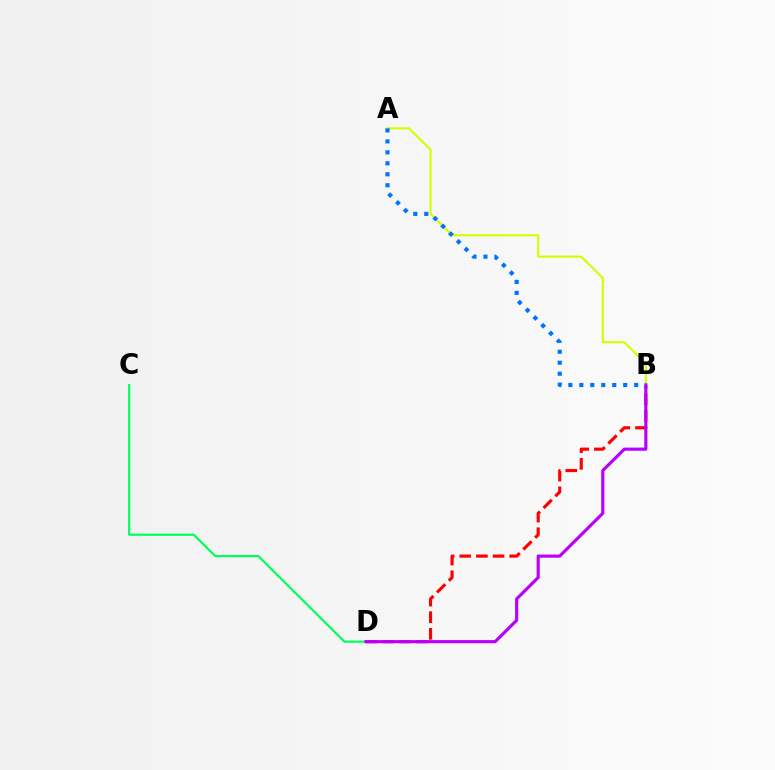{('C', 'D'): [{'color': '#00ff5c', 'line_style': 'solid', 'thickness': 1.57}], ('A', 'B'): [{'color': '#d1ff00', 'line_style': 'solid', 'thickness': 1.5}, {'color': '#0074ff', 'line_style': 'dotted', 'thickness': 2.98}], ('B', 'D'): [{'color': '#ff0000', 'line_style': 'dashed', 'thickness': 2.26}, {'color': '#b900ff', 'line_style': 'solid', 'thickness': 2.27}]}